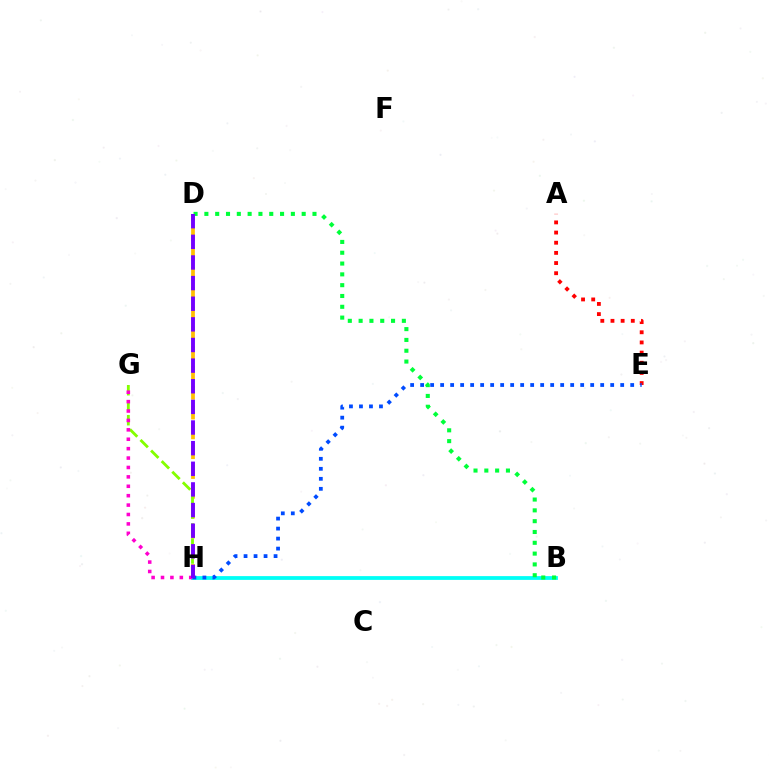{('D', 'H'): [{'color': '#ffbd00', 'line_style': 'dashed', 'thickness': 2.69}, {'color': '#7200ff', 'line_style': 'dashed', 'thickness': 2.8}], ('G', 'H'): [{'color': '#84ff00', 'line_style': 'dashed', 'thickness': 2.04}, {'color': '#ff00cf', 'line_style': 'dotted', 'thickness': 2.56}], ('B', 'H'): [{'color': '#00fff6', 'line_style': 'solid', 'thickness': 2.72}], ('A', 'E'): [{'color': '#ff0000', 'line_style': 'dotted', 'thickness': 2.76}], ('B', 'D'): [{'color': '#00ff39', 'line_style': 'dotted', 'thickness': 2.94}], ('E', 'H'): [{'color': '#004bff', 'line_style': 'dotted', 'thickness': 2.72}]}